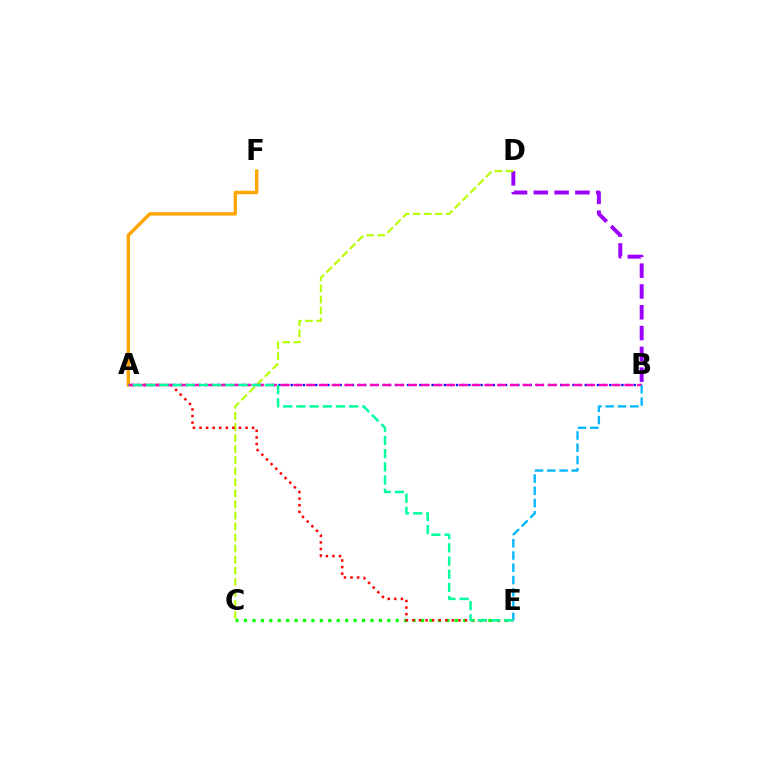{('B', 'D'): [{'color': '#9b00ff', 'line_style': 'dashed', 'thickness': 2.83}], ('A', 'F'): [{'color': '#ffa500', 'line_style': 'solid', 'thickness': 2.44}], ('A', 'B'): [{'color': '#0010ff', 'line_style': 'dotted', 'thickness': 1.66}, {'color': '#ff00bd', 'line_style': 'dashed', 'thickness': 1.73}], ('C', 'E'): [{'color': '#08ff00', 'line_style': 'dotted', 'thickness': 2.29}], ('C', 'D'): [{'color': '#b3ff00', 'line_style': 'dashed', 'thickness': 1.5}], ('A', 'E'): [{'color': '#ff0000', 'line_style': 'dotted', 'thickness': 1.79}, {'color': '#00ff9d', 'line_style': 'dashed', 'thickness': 1.79}], ('B', 'E'): [{'color': '#00b5ff', 'line_style': 'dashed', 'thickness': 1.67}]}